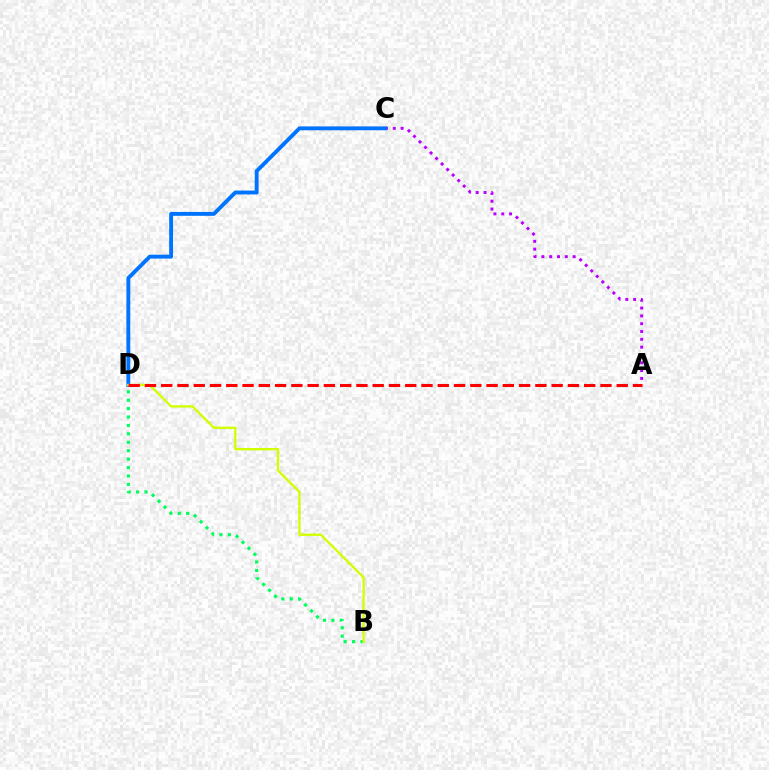{('B', 'D'): [{'color': '#00ff5c', 'line_style': 'dotted', 'thickness': 2.29}, {'color': '#d1ff00', 'line_style': 'solid', 'thickness': 1.68}], ('A', 'C'): [{'color': '#b900ff', 'line_style': 'dotted', 'thickness': 2.12}], ('C', 'D'): [{'color': '#0074ff', 'line_style': 'solid', 'thickness': 2.79}], ('A', 'D'): [{'color': '#ff0000', 'line_style': 'dashed', 'thickness': 2.21}]}